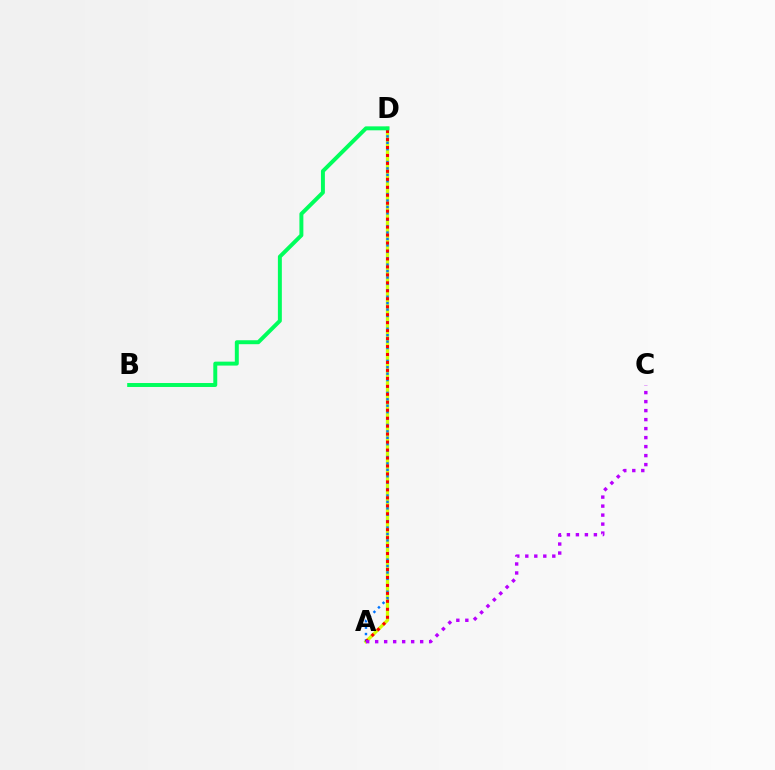{('A', 'D'): [{'color': '#d1ff00', 'line_style': 'solid', 'thickness': 2.37}, {'color': '#0074ff', 'line_style': 'dotted', 'thickness': 1.74}, {'color': '#ff0000', 'line_style': 'dotted', 'thickness': 2.16}], ('A', 'C'): [{'color': '#b900ff', 'line_style': 'dotted', 'thickness': 2.44}], ('B', 'D'): [{'color': '#00ff5c', 'line_style': 'solid', 'thickness': 2.85}]}